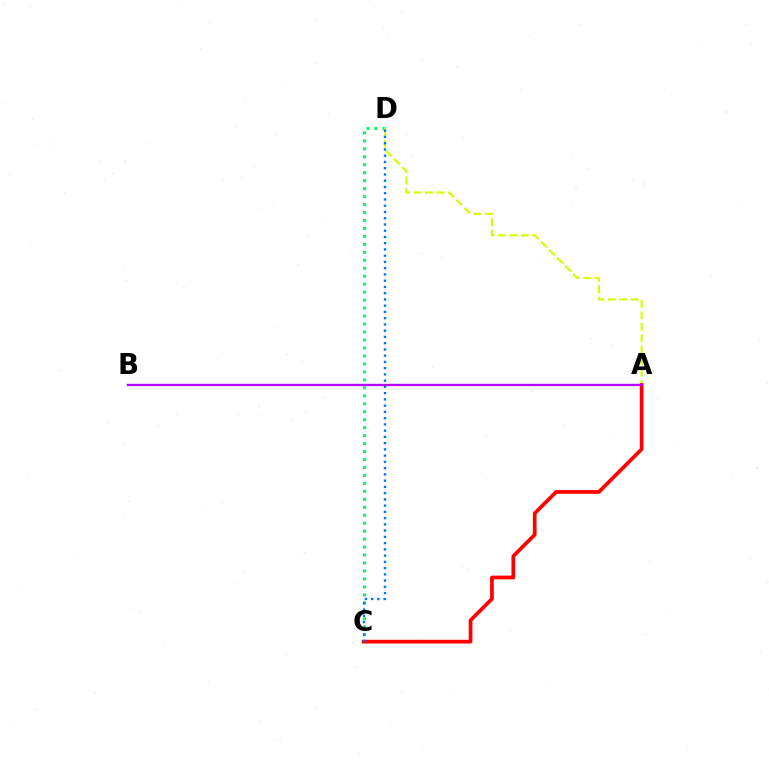{('C', 'D'): [{'color': '#00ff5c', 'line_style': 'dotted', 'thickness': 2.16}, {'color': '#0074ff', 'line_style': 'dotted', 'thickness': 1.7}], ('A', 'D'): [{'color': '#d1ff00', 'line_style': 'dashed', 'thickness': 1.56}], ('A', 'C'): [{'color': '#ff0000', 'line_style': 'solid', 'thickness': 2.68}], ('A', 'B'): [{'color': '#b900ff', 'line_style': 'solid', 'thickness': 1.71}]}